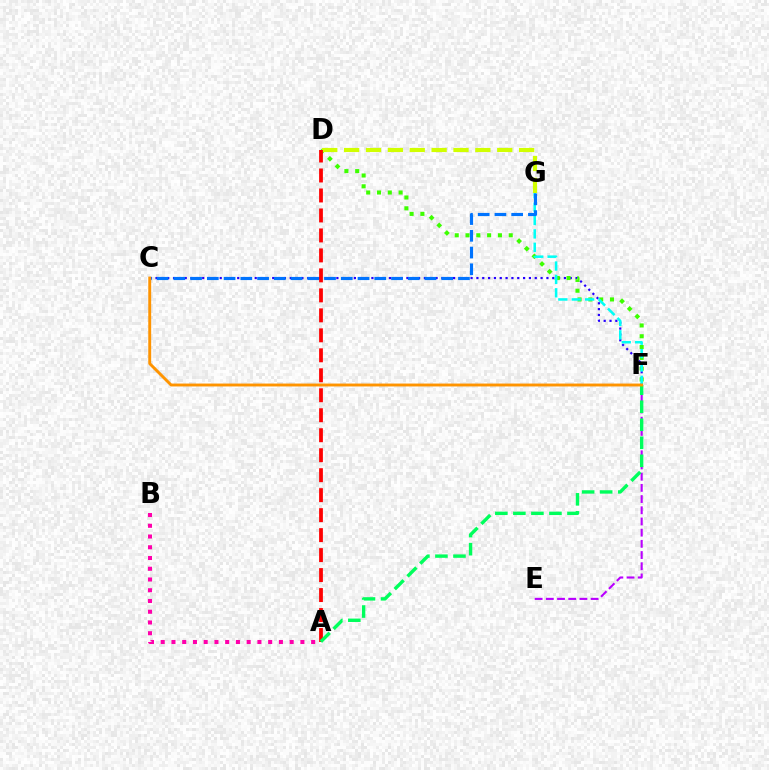{('C', 'F'): [{'color': '#2500ff', 'line_style': 'dotted', 'thickness': 1.59}, {'color': '#ff9400', 'line_style': 'solid', 'thickness': 2.09}], ('D', 'F'): [{'color': '#3dff00', 'line_style': 'dotted', 'thickness': 2.93}], ('F', 'G'): [{'color': '#00fff6', 'line_style': 'dashed', 'thickness': 1.82}], ('E', 'F'): [{'color': '#b900ff', 'line_style': 'dashed', 'thickness': 1.52}], ('C', 'G'): [{'color': '#0074ff', 'line_style': 'dashed', 'thickness': 2.27}], ('D', 'G'): [{'color': '#d1ff00', 'line_style': 'dashed', 'thickness': 2.97}], ('A', 'B'): [{'color': '#ff00ac', 'line_style': 'dotted', 'thickness': 2.92}], ('A', 'D'): [{'color': '#ff0000', 'line_style': 'dashed', 'thickness': 2.71}], ('A', 'F'): [{'color': '#00ff5c', 'line_style': 'dashed', 'thickness': 2.45}]}